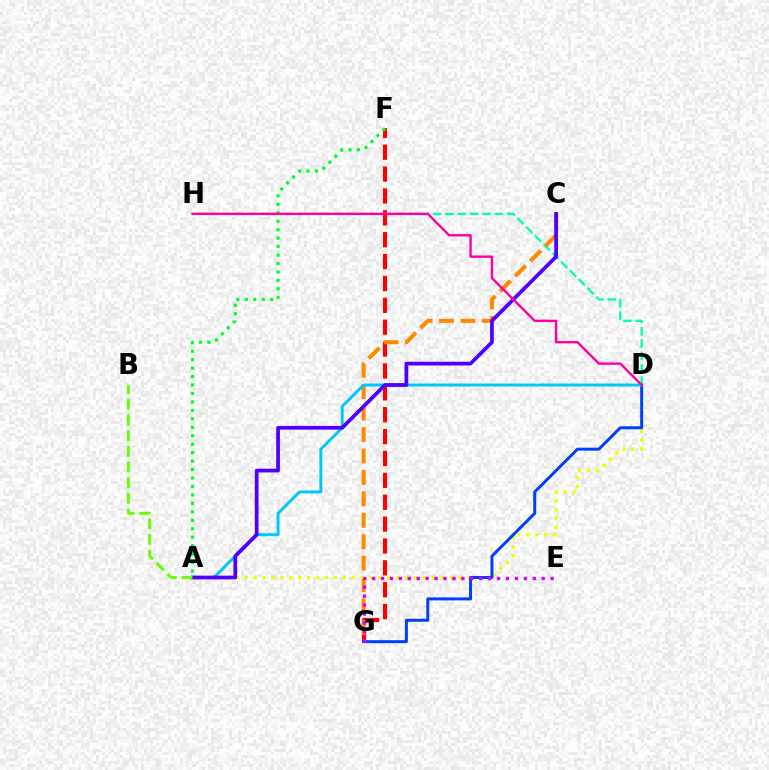{('F', 'G'): [{'color': '#ff0000', 'line_style': 'dashed', 'thickness': 2.97}], ('D', 'H'): [{'color': '#00ffaf', 'line_style': 'dashed', 'thickness': 1.68}, {'color': '#ff00a0', 'line_style': 'solid', 'thickness': 1.72}], ('C', 'G'): [{'color': '#ff8800', 'line_style': 'dashed', 'thickness': 2.91}], ('A', 'F'): [{'color': '#00ff27', 'line_style': 'dotted', 'thickness': 2.3}], ('A', 'D'): [{'color': '#eeff00', 'line_style': 'dotted', 'thickness': 2.42}, {'color': '#00c7ff', 'line_style': 'solid', 'thickness': 2.11}], ('D', 'G'): [{'color': '#003fff', 'line_style': 'solid', 'thickness': 2.15}], ('E', 'G'): [{'color': '#d600ff', 'line_style': 'dotted', 'thickness': 2.43}], ('A', 'C'): [{'color': '#4f00ff', 'line_style': 'solid', 'thickness': 2.69}], ('A', 'B'): [{'color': '#66ff00', 'line_style': 'dashed', 'thickness': 2.13}]}